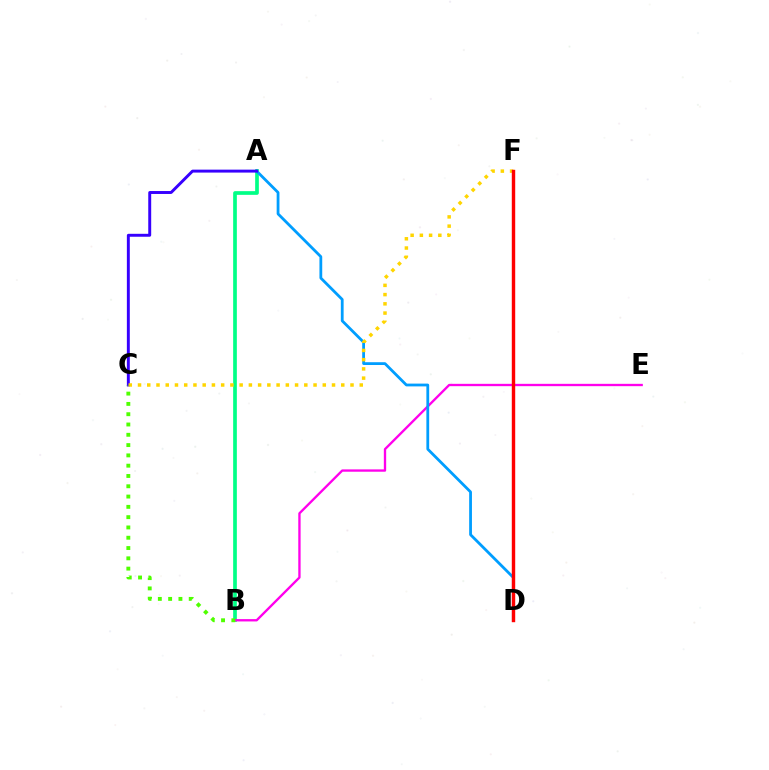{('A', 'B'): [{'color': '#00ff86', 'line_style': 'solid', 'thickness': 2.65}], ('B', 'E'): [{'color': '#ff00ed', 'line_style': 'solid', 'thickness': 1.68}], ('A', 'D'): [{'color': '#009eff', 'line_style': 'solid', 'thickness': 2.01}], ('A', 'C'): [{'color': '#3700ff', 'line_style': 'solid', 'thickness': 2.12}], ('C', 'F'): [{'color': '#ffd500', 'line_style': 'dotted', 'thickness': 2.51}], ('D', 'F'): [{'color': '#ff0000', 'line_style': 'solid', 'thickness': 2.46}], ('B', 'C'): [{'color': '#4fff00', 'line_style': 'dotted', 'thickness': 2.8}]}